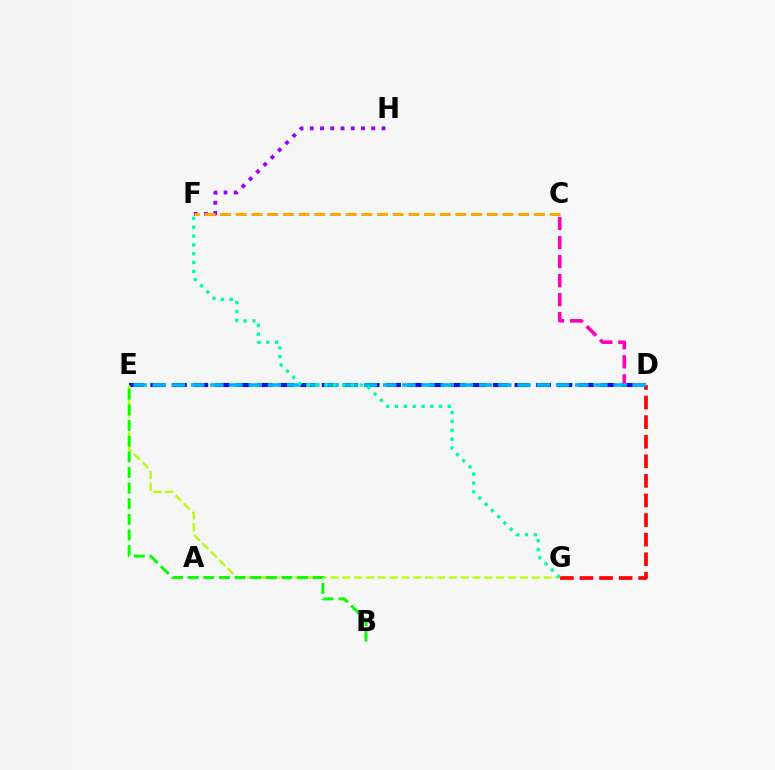{('D', 'E'): [{'color': '#0010ff', 'line_style': 'dashed', 'thickness': 2.91}, {'color': '#00b5ff', 'line_style': 'dashed', 'thickness': 2.61}], ('E', 'G'): [{'color': '#b3ff00', 'line_style': 'dashed', 'thickness': 1.61}], ('D', 'G'): [{'color': '#ff0000', 'line_style': 'dashed', 'thickness': 2.66}], ('C', 'D'): [{'color': '#ff00bd', 'line_style': 'dashed', 'thickness': 2.59}], ('F', 'H'): [{'color': '#9b00ff', 'line_style': 'dotted', 'thickness': 2.78}], ('B', 'E'): [{'color': '#08ff00', 'line_style': 'dashed', 'thickness': 2.13}], ('F', 'G'): [{'color': '#00ff9d', 'line_style': 'dotted', 'thickness': 2.4}], ('C', 'F'): [{'color': '#ffa500', 'line_style': 'dashed', 'thickness': 2.13}]}